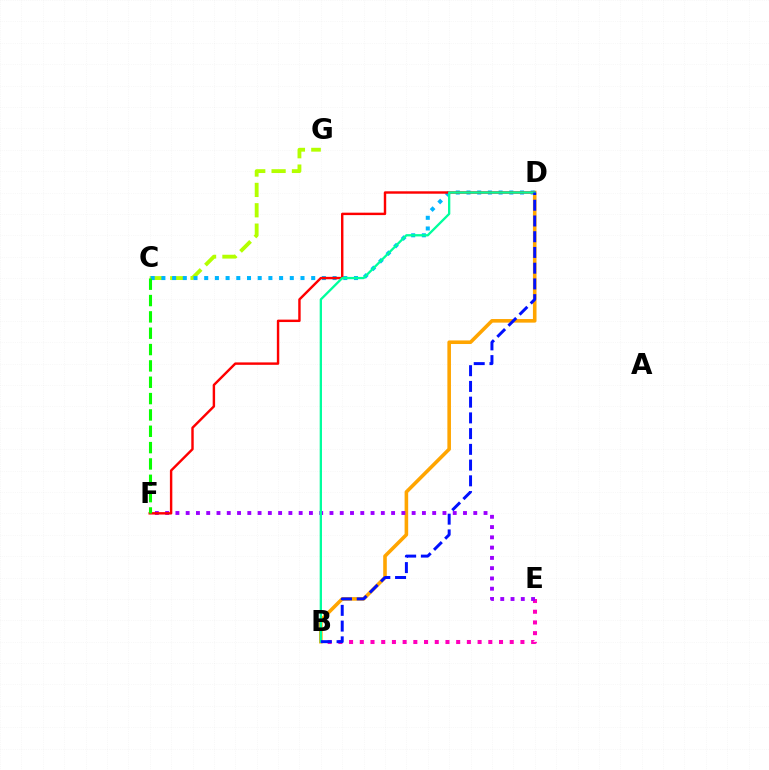{('C', 'G'): [{'color': '#b3ff00', 'line_style': 'dashed', 'thickness': 2.77}], ('B', 'D'): [{'color': '#ffa500', 'line_style': 'solid', 'thickness': 2.58}, {'color': '#00ff9d', 'line_style': 'solid', 'thickness': 1.66}, {'color': '#0010ff', 'line_style': 'dashed', 'thickness': 2.14}], ('B', 'E'): [{'color': '#ff00bd', 'line_style': 'dotted', 'thickness': 2.91}], ('E', 'F'): [{'color': '#9b00ff', 'line_style': 'dotted', 'thickness': 2.79}], ('C', 'D'): [{'color': '#00b5ff', 'line_style': 'dotted', 'thickness': 2.91}], ('D', 'F'): [{'color': '#ff0000', 'line_style': 'solid', 'thickness': 1.75}], ('C', 'F'): [{'color': '#08ff00', 'line_style': 'dashed', 'thickness': 2.22}]}